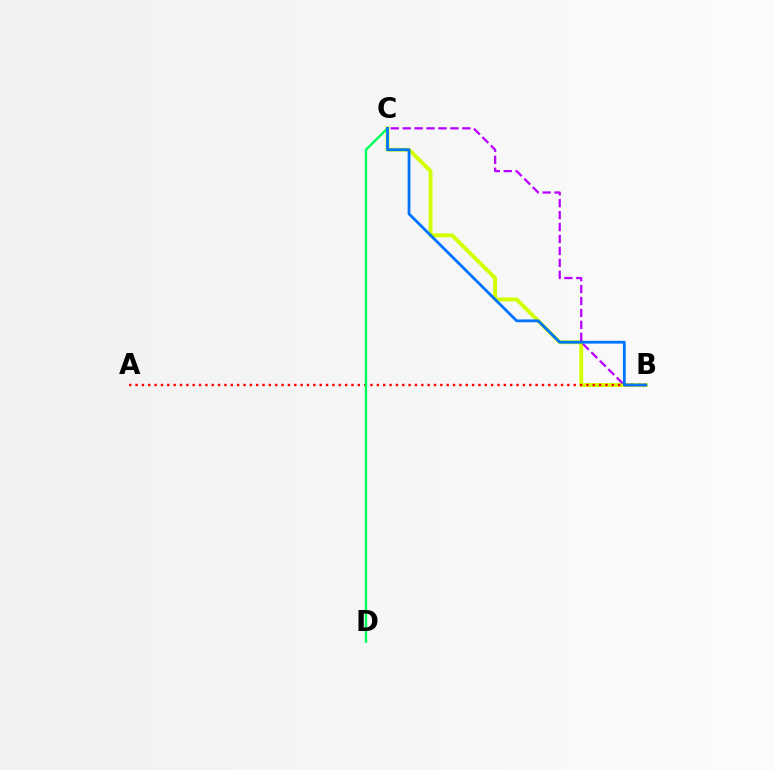{('B', 'C'): [{'color': '#d1ff00', 'line_style': 'solid', 'thickness': 2.8}, {'color': '#b900ff', 'line_style': 'dashed', 'thickness': 1.62}, {'color': '#0074ff', 'line_style': 'solid', 'thickness': 2.02}], ('A', 'B'): [{'color': '#ff0000', 'line_style': 'dotted', 'thickness': 1.73}], ('C', 'D'): [{'color': '#00ff5c', 'line_style': 'solid', 'thickness': 1.72}]}